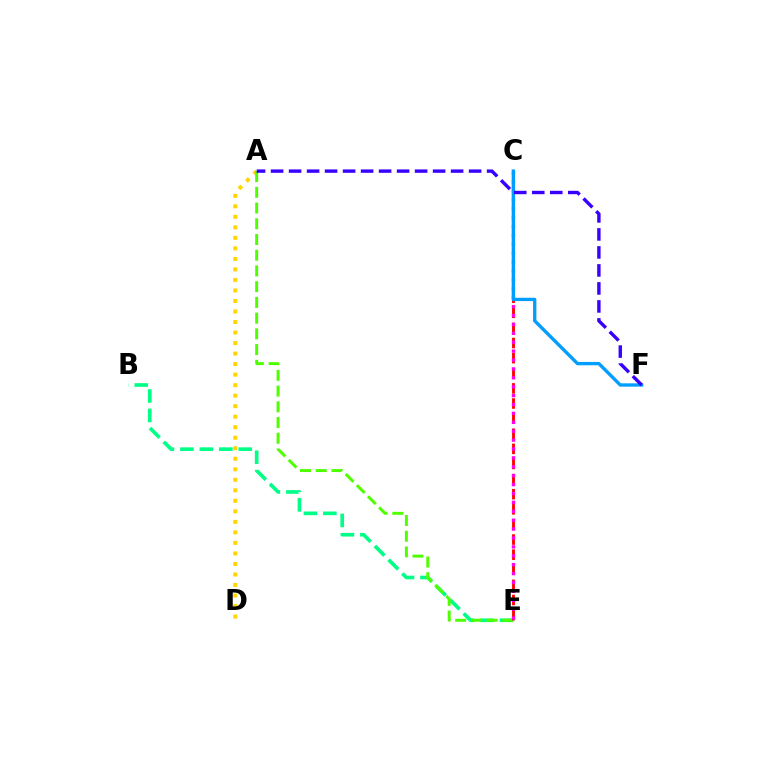{('A', 'D'): [{'color': '#ffd500', 'line_style': 'dotted', 'thickness': 2.86}], ('B', 'E'): [{'color': '#00ff86', 'line_style': 'dashed', 'thickness': 2.64}], ('A', 'E'): [{'color': '#4fff00', 'line_style': 'dashed', 'thickness': 2.14}], ('C', 'E'): [{'color': '#ff0000', 'line_style': 'dashed', 'thickness': 2.05}, {'color': '#ff00ed', 'line_style': 'dotted', 'thickness': 2.42}], ('C', 'F'): [{'color': '#009eff', 'line_style': 'solid', 'thickness': 2.4}], ('A', 'F'): [{'color': '#3700ff', 'line_style': 'dashed', 'thickness': 2.45}]}